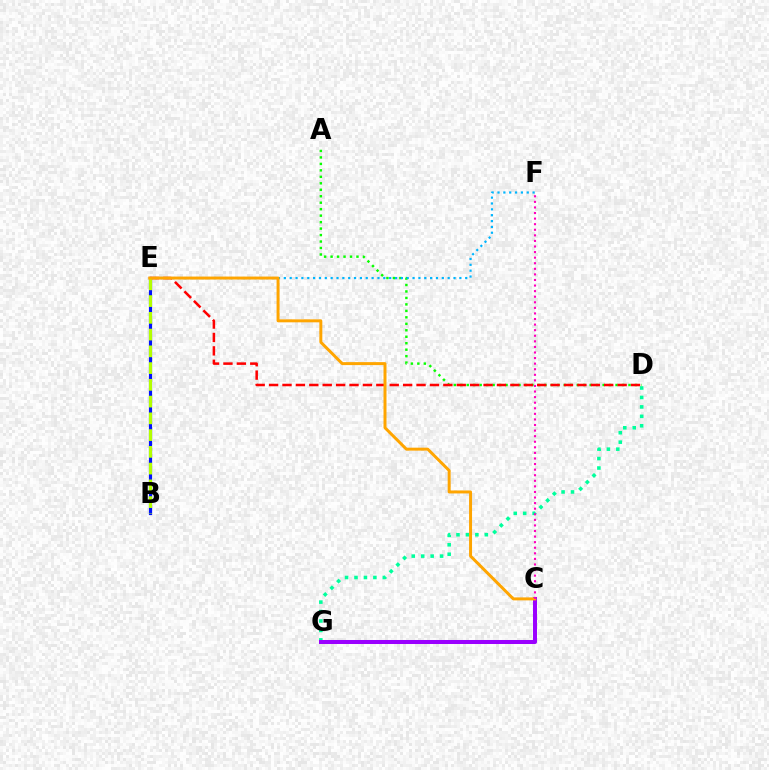{('D', 'G'): [{'color': '#00ff9d', 'line_style': 'dotted', 'thickness': 2.57}], ('A', 'D'): [{'color': '#08ff00', 'line_style': 'dotted', 'thickness': 1.76}], ('B', 'E'): [{'color': '#0010ff', 'line_style': 'solid', 'thickness': 2.28}, {'color': '#b3ff00', 'line_style': 'dashed', 'thickness': 2.28}], ('E', 'F'): [{'color': '#00b5ff', 'line_style': 'dotted', 'thickness': 1.59}], ('C', 'G'): [{'color': '#9b00ff', 'line_style': 'solid', 'thickness': 2.89}], ('D', 'E'): [{'color': '#ff0000', 'line_style': 'dashed', 'thickness': 1.82}], ('C', 'E'): [{'color': '#ffa500', 'line_style': 'solid', 'thickness': 2.14}], ('C', 'F'): [{'color': '#ff00bd', 'line_style': 'dotted', 'thickness': 1.52}]}